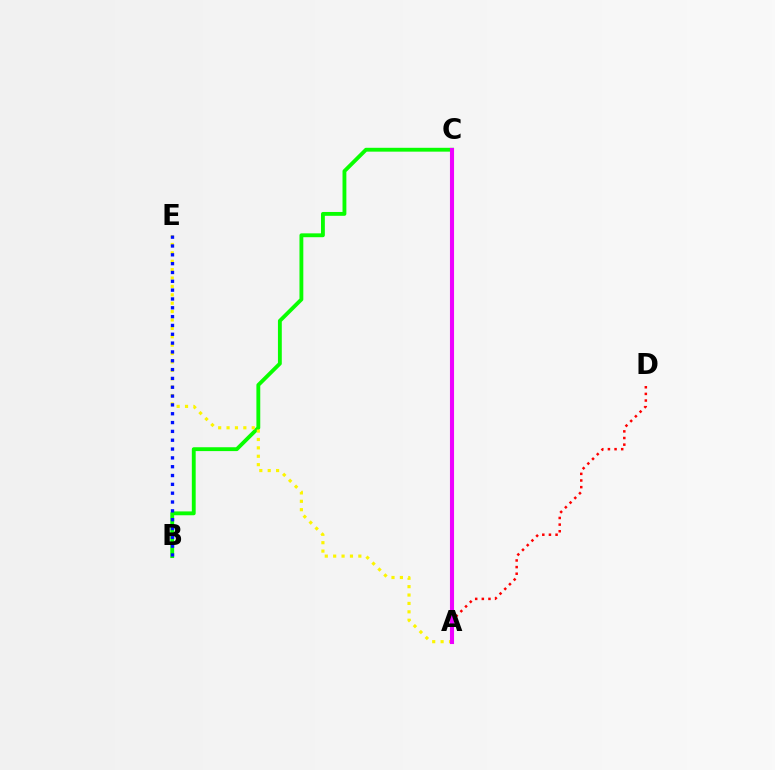{('B', 'C'): [{'color': '#08ff00', 'line_style': 'solid', 'thickness': 2.77}], ('A', 'E'): [{'color': '#fcf500', 'line_style': 'dotted', 'thickness': 2.28}], ('B', 'E'): [{'color': '#0010ff', 'line_style': 'dotted', 'thickness': 2.4}], ('A', 'C'): [{'color': '#00fff6', 'line_style': 'dashed', 'thickness': 2.55}, {'color': '#ee00ff', 'line_style': 'solid', 'thickness': 2.94}], ('A', 'D'): [{'color': '#ff0000', 'line_style': 'dotted', 'thickness': 1.8}]}